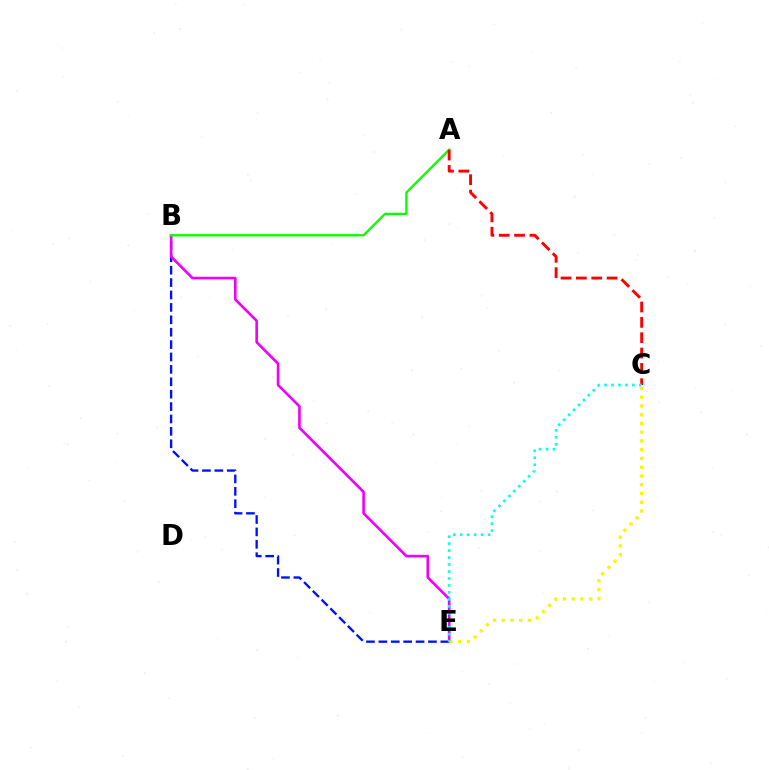{('B', 'E'): [{'color': '#0010ff', 'line_style': 'dashed', 'thickness': 1.68}, {'color': '#ee00ff', 'line_style': 'solid', 'thickness': 1.9}], ('C', 'E'): [{'color': '#fcf500', 'line_style': 'dotted', 'thickness': 2.38}, {'color': '#00fff6', 'line_style': 'dotted', 'thickness': 1.89}], ('A', 'B'): [{'color': '#08ff00', 'line_style': 'solid', 'thickness': 1.69}], ('A', 'C'): [{'color': '#ff0000', 'line_style': 'dashed', 'thickness': 2.08}]}